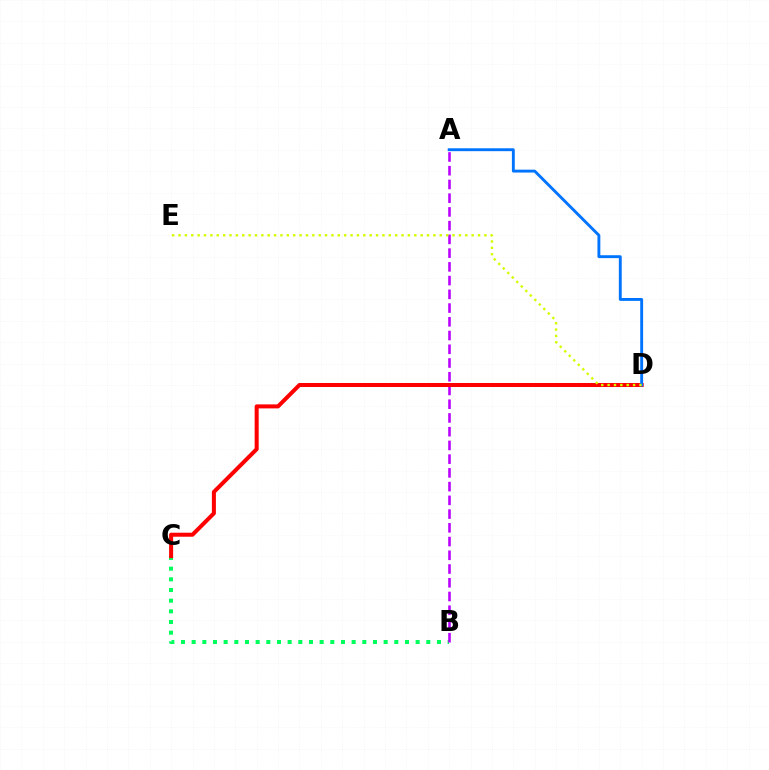{('B', 'C'): [{'color': '#00ff5c', 'line_style': 'dotted', 'thickness': 2.9}], ('A', 'B'): [{'color': '#b900ff', 'line_style': 'dashed', 'thickness': 1.87}], ('C', 'D'): [{'color': '#ff0000', 'line_style': 'solid', 'thickness': 2.89}], ('A', 'D'): [{'color': '#0074ff', 'line_style': 'solid', 'thickness': 2.08}], ('D', 'E'): [{'color': '#d1ff00', 'line_style': 'dotted', 'thickness': 1.73}]}